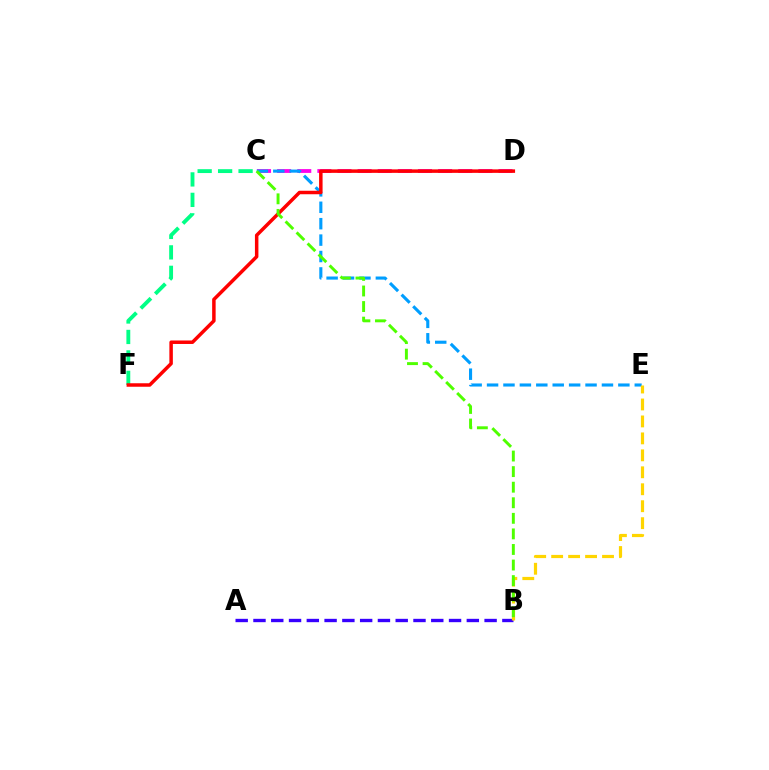{('C', 'F'): [{'color': '#00ff86', 'line_style': 'dashed', 'thickness': 2.78}], ('C', 'D'): [{'color': '#ff00ed', 'line_style': 'dashed', 'thickness': 2.73}], ('C', 'E'): [{'color': '#009eff', 'line_style': 'dashed', 'thickness': 2.23}], ('A', 'B'): [{'color': '#3700ff', 'line_style': 'dashed', 'thickness': 2.42}], ('B', 'E'): [{'color': '#ffd500', 'line_style': 'dashed', 'thickness': 2.3}], ('D', 'F'): [{'color': '#ff0000', 'line_style': 'solid', 'thickness': 2.51}], ('B', 'C'): [{'color': '#4fff00', 'line_style': 'dashed', 'thickness': 2.12}]}